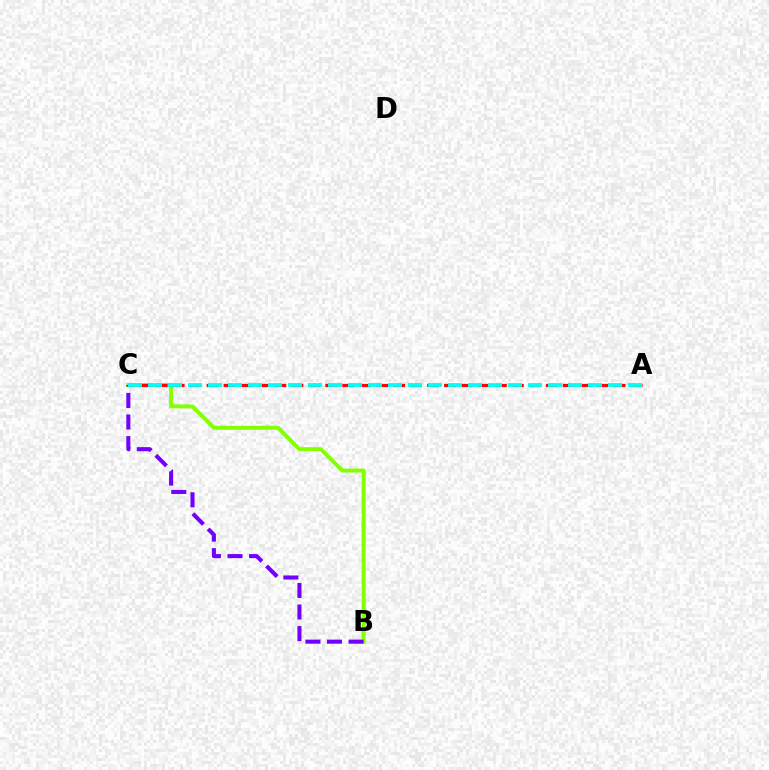{('B', 'C'): [{'color': '#84ff00', 'line_style': 'solid', 'thickness': 2.83}, {'color': '#7200ff', 'line_style': 'dashed', 'thickness': 2.93}], ('A', 'C'): [{'color': '#ff0000', 'line_style': 'dashed', 'thickness': 2.3}, {'color': '#00fff6', 'line_style': 'dashed', 'thickness': 2.72}]}